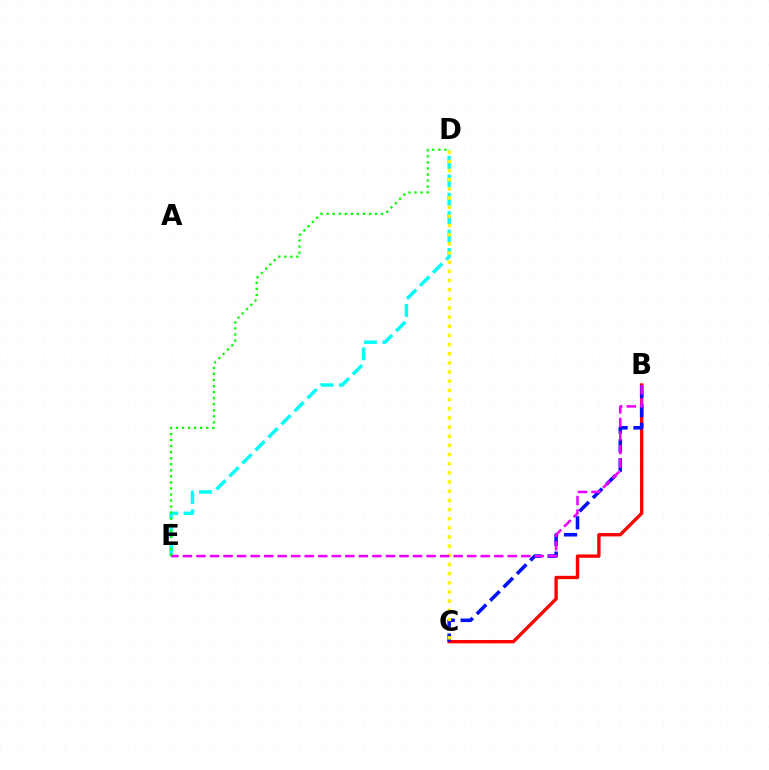{('D', 'E'): [{'color': '#00fff6', 'line_style': 'dashed', 'thickness': 2.5}, {'color': '#08ff00', 'line_style': 'dotted', 'thickness': 1.64}], ('B', 'C'): [{'color': '#ff0000', 'line_style': 'solid', 'thickness': 2.41}, {'color': '#0010ff', 'line_style': 'dashed', 'thickness': 2.57}], ('C', 'D'): [{'color': '#fcf500', 'line_style': 'dotted', 'thickness': 2.49}], ('B', 'E'): [{'color': '#ee00ff', 'line_style': 'dashed', 'thickness': 1.84}]}